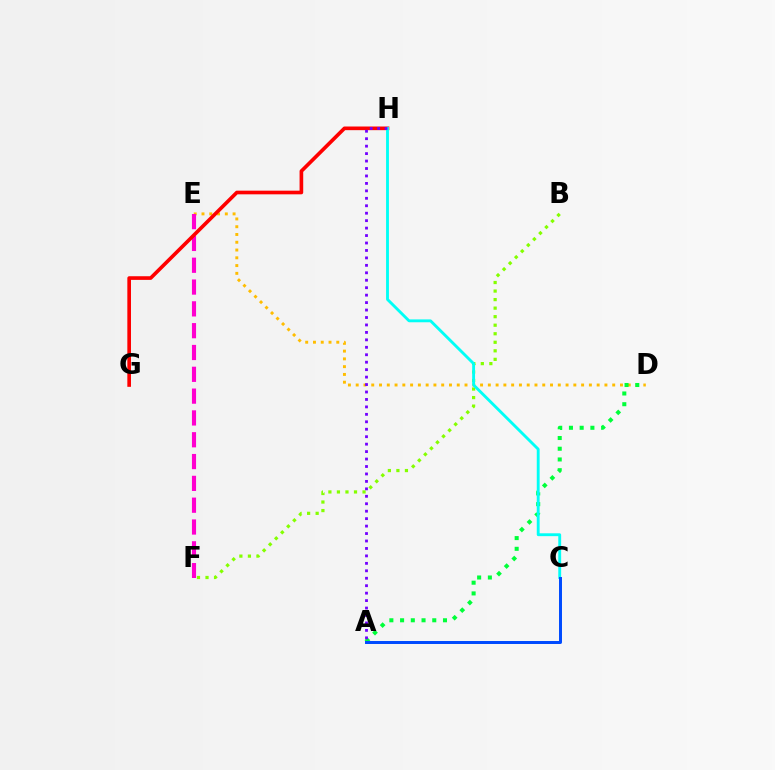{('D', 'E'): [{'color': '#ffbd00', 'line_style': 'dotted', 'thickness': 2.11}], ('E', 'F'): [{'color': '#ff00cf', 'line_style': 'dashed', 'thickness': 2.96}], ('G', 'H'): [{'color': '#ff0000', 'line_style': 'solid', 'thickness': 2.63}], ('A', 'D'): [{'color': '#00ff39', 'line_style': 'dotted', 'thickness': 2.91}], ('B', 'F'): [{'color': '#84ff00', 'line_style': 'dotted', 'thickness': 2.32}], ('C', 'H'): [{'color': '#00fff6', 'line_style': 'solid', 'thickness': 2.06}], ('A', 'C'): [{'color': '#004bff', 'line_style': 'solid', 'thickness': 2.14}], ('A', 'H'): [{'color': '#7200ff', 'line_style': 'dotted', 'thickness': 2.02}]}